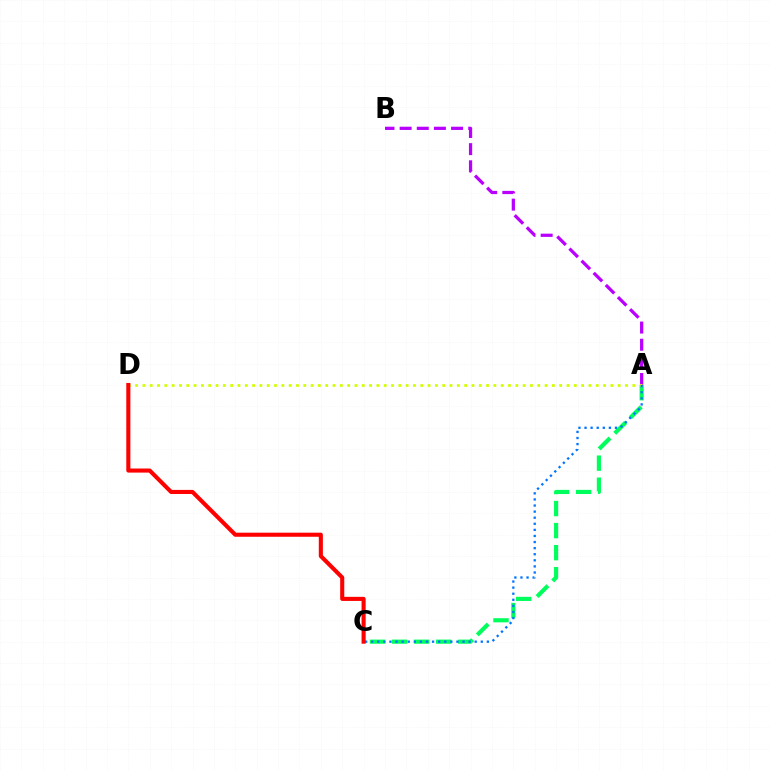{('A', 'B'): [{'color': '#b900ff', 'line_style': 'dashed', 'thickness': 2.33}], ('A', 'C'): [{'color': '#00ff5c', 'line_style': 'dashed', 'thickness': 2.99}, {'color': '#0074ff', 'line_style': 'dotted', 'thickness': 1.65}], ('A', 'D'): [{'color': '#d1ff00', 'line_style': 'dotted', 'thickness': 1.99}], ('C', 'D'): [{'color': '#ff0000', 'line_style': 'solid', 'thickness': 2.94}]}